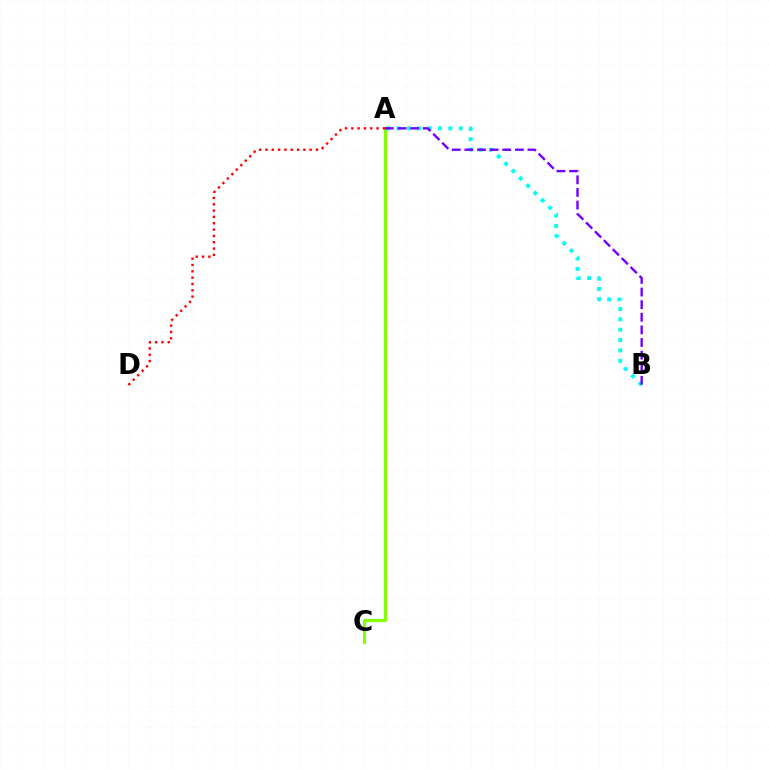{('A', 'C'): [{'color': '#84ff00', 'line_style': 'solid', 'thickness': 2.26}], ('A', 'B'): [{'color': '#00fff6', 'line_style': 'dotted', 'thickness': 2.82}, {'color': '#7200ff', 'line_style': 'dashed', 'thickness': 1.71}], ('A', 'D'): [{'color': '#ff0000', 'line_style': 'dotted', 'thickness': 1.72}]}